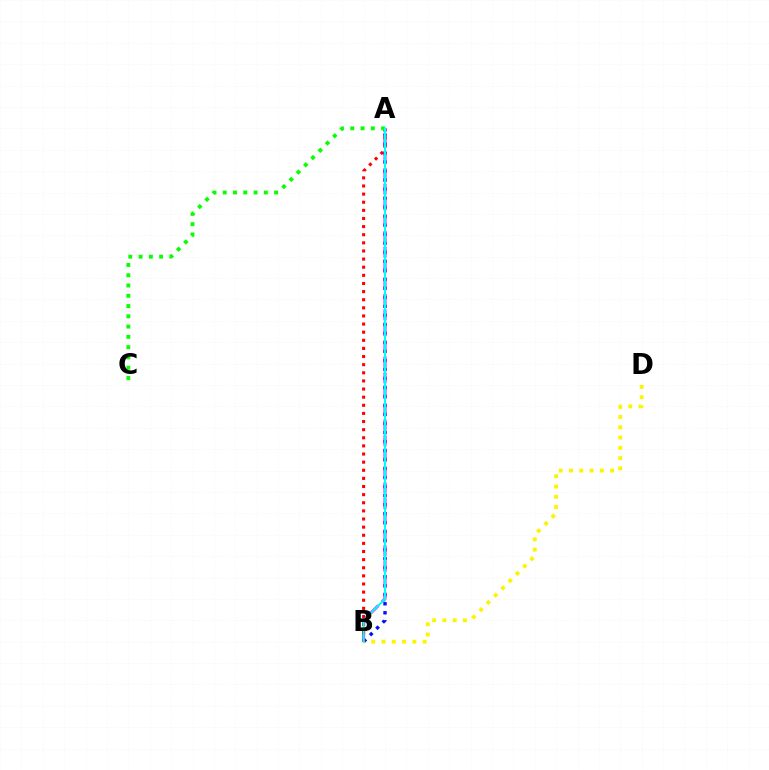{('A', 'B'): [{'color': '#0010ff', 'line_style': 'dotted', 'thickness': 2.45}, {'color': '#ee00ff', 'line_style': 'dashed', 'thickness': 2.14}, {'color': '#ff0000', 'line_style': 'dotted', 'thickness': 2.21}, {'color': '#00fff6', 'line_style': 'solid', 'thickness': 1.52}], ('B', 'D'): [{'color': '#fcf500', 'line_style': 'dotted', 'thickness': 2.79}], ('A', 'C'): [{'color': '#08ff00', 'line_style': 'dotted', 'thickness': 2.79}]}